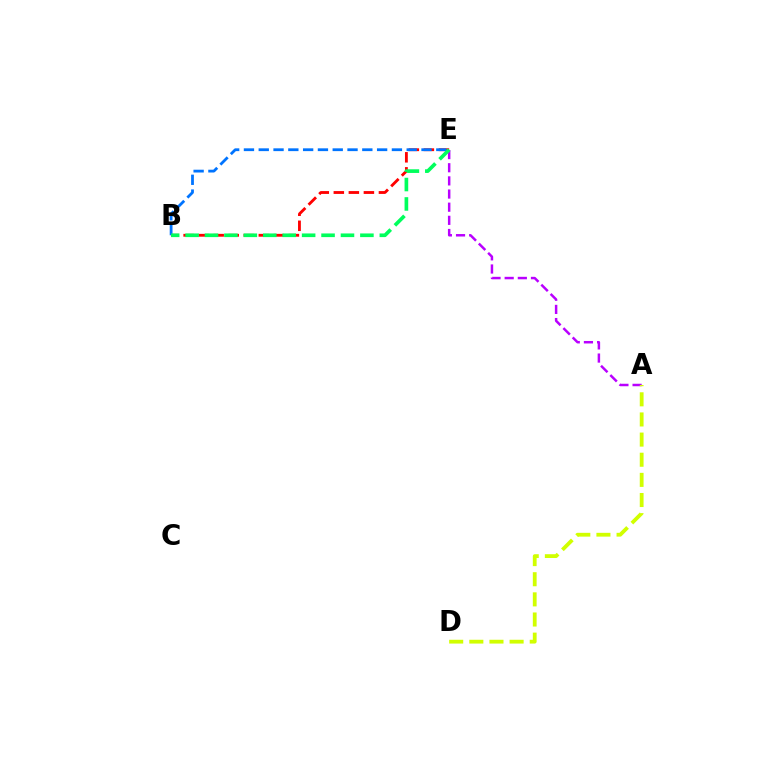{('B', 'E'): [{'color': '#ff0000', 'line_style': 'dashed', 'thickness': 2.04}, {'color': '#0074ff', 'line_style': 'dashed', 'thickness': 2.01}, {'color': '#00ff5c', 'line_style': 'dashed', 'thickness': 2.64}], ('A', 'E'): [{'color': '#b900ff', 'line_style': 'dashed', 'thickness': 1.79}], ('A', 'D'): [{'color': '#d1ff00', 'line_style': 'dashed', 'thickness': 2.74}]}